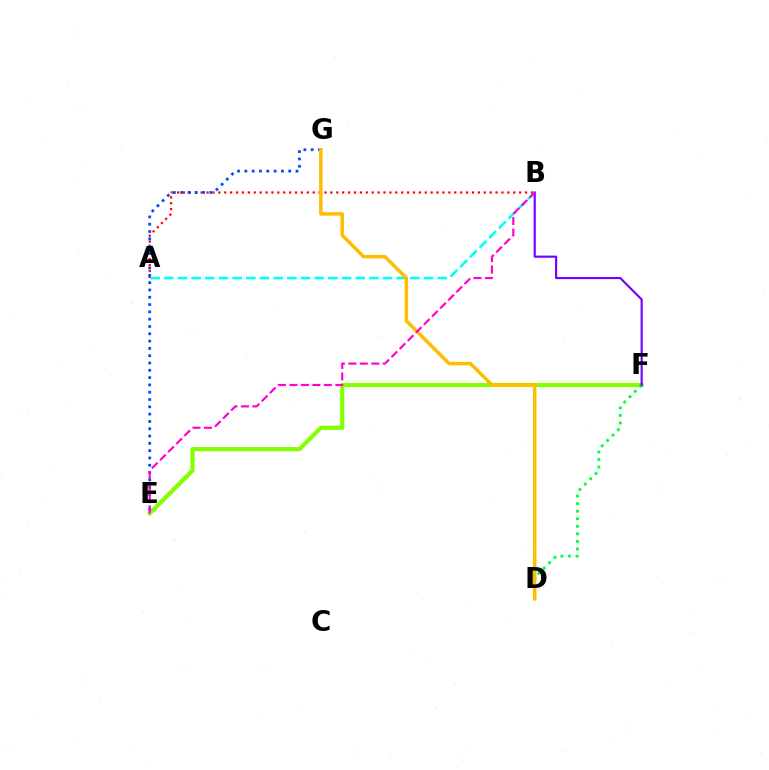{('A', 'B'): [{'color': '#ff0000', 'line_style': 'dotted', 'thickness': 1.6}, {'color': '#00fff6', 'line_style': 'dashed', 'thickness': 1.86}], ('E', 'F'): [{'color': '#84ff00', 'line_style': 'solid', 'thickness': 2.99}], ('E', 'G'): [{'color': '#004bff', 'line_style': 'dotted', 'thickness': 1.98}], ('D', 'F'): [{'color': '#00ff39', 'line_style': 'dotted', 'thickness': 2.06}], ('B', 'F'): [{'color': '#7200ff', 'line_style': 'solid', 'thickness': 1.54}], ('D', 'G'): [{'color': '#ffbd00', 'line_style': 'solid', 'thickness': 2.51}], ('B', 'E'): [{'color': '#ff00cf', 'line_style': 'dashed', 'thickness': 1.56}]}